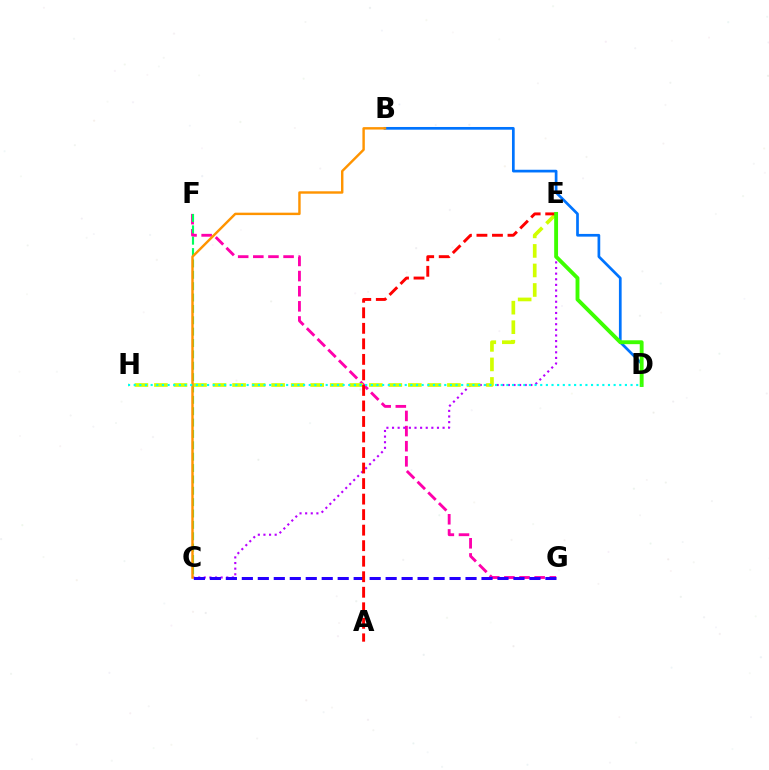{('F', 'G'): [{'color': '#ff00ac', 'line_style': 'dashed', 'thickness': 2.06}], ('B', 'D'): [{'color': '#0074ff', 'line_style': 'solid', 'thickness': 1.95}], ('C', 'F'): [{'color': '#00ff5c', 'line_style': 'dashed', 'thickness': 1.54}], ('C', 'E'): [{'color': '#b900ff', 'line_style': 'dotted', 'thickness': 1.53}], ('C', 'G'): [{'color': '#2500ff', 'line_style': 'dashed', 'thickness': 2.17}], ('E', 'H'): [{'color': '#d1ff00', 'line_style': 'dashed', 'thickness': 2.65}], ('A', 'E'): [{'color': '#ff0000', 'line_style': 'dashed', 'thickness': 2.11}], ('D', 'E'): [{'color': '#3dff00', 'line_style': 'solid', 'thickness': 2.78}], ('B', 'C'): [{'color': '#ff9400', 'line_style': 'solid', 'thickness': 1.75}], ('D', 'H'): [{'color': '#00fff6', 'line_style': 'dotted', 'thickness': 1.53}]}